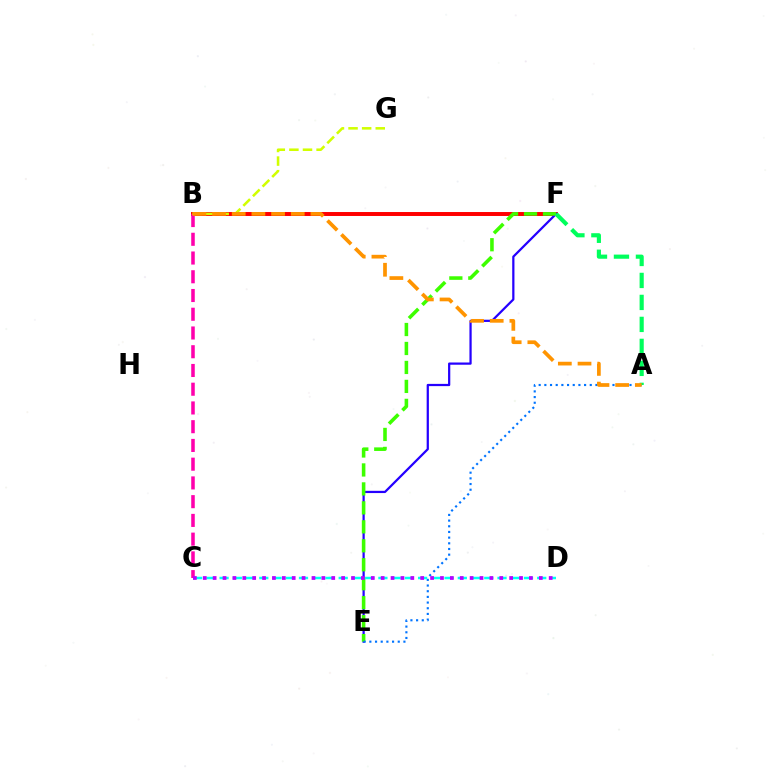{('B', 'F'): [{'color': '#ff0000', 'line_style': 'solid', 'thickness': 2.84}], ('E', 'F'): [{'color': '#2500ff', 'line_style': 'solid', 'thickness': 1.61}, {'color': '#3dff00', 'line_style': 'dashed', 'thickness': 2.58}], ('A', 'E'): [{'color': '#0074ff', 'line_style': 'dotted', 'thickness': 1.54}], ('A', 'F'): [{'color': '#00ff5c', 'line_style': 'dashed', 'thickness': 2.99}], ('B', 'C'): [{'color': '#ff00ac', 'line_style': 'dashed', 'thickness': 2.55}], ('C', 'D'): [{'color': '#00fff6', 'line_style': 'dashed', 'thickness': 1.8}, {'color': '#b900ff', 'line_style': 'dotted', 'thickness': 2.69}], ('B', 'G'): [{'color': '#d1ff00', 'line_style': 'dashed', 'thickness': 1.85}], ('A', 'B'): [{'color': '#ff9400', 'line_style': 'dashed', 'thickness': 2.67}]}